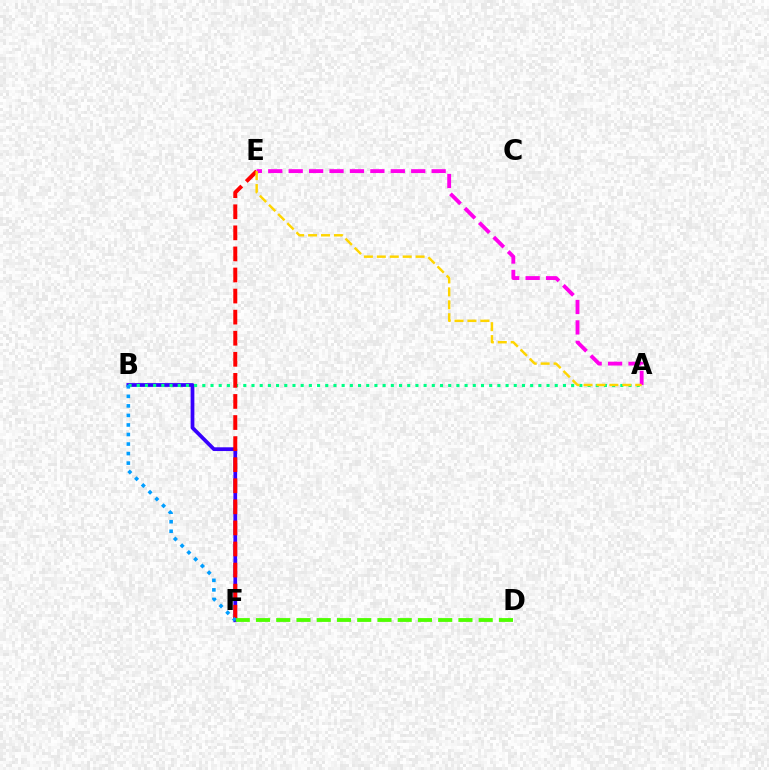{('B', 'F'): [{'color': '#3700ff', 'line_style': 'solid', 'thickness': 2.7}, {'color': '#009eff', 'line_style': 'dotted', 'thickness': 2.59}], ('A', 'E'): [{'color': '#ff00ed', 'line_style': 'dashed', 'thickness': 2.77}, {'color': '#ffd500', 'line_style': 'dashed', 'thickness': 1.76}], ('A', 'B'): [{'color': '#00ff86', 'line_style': 'dotted', 'thickness': 2.23}], ('E', 'F'): [{'color': '#ff0000', 'line_style': 'dashed', 'thickness': 2.86}], ('D', 'F'): [{'color': '#4fff00', 'line_style': 'dashed', 'thickness': 2.75}]}